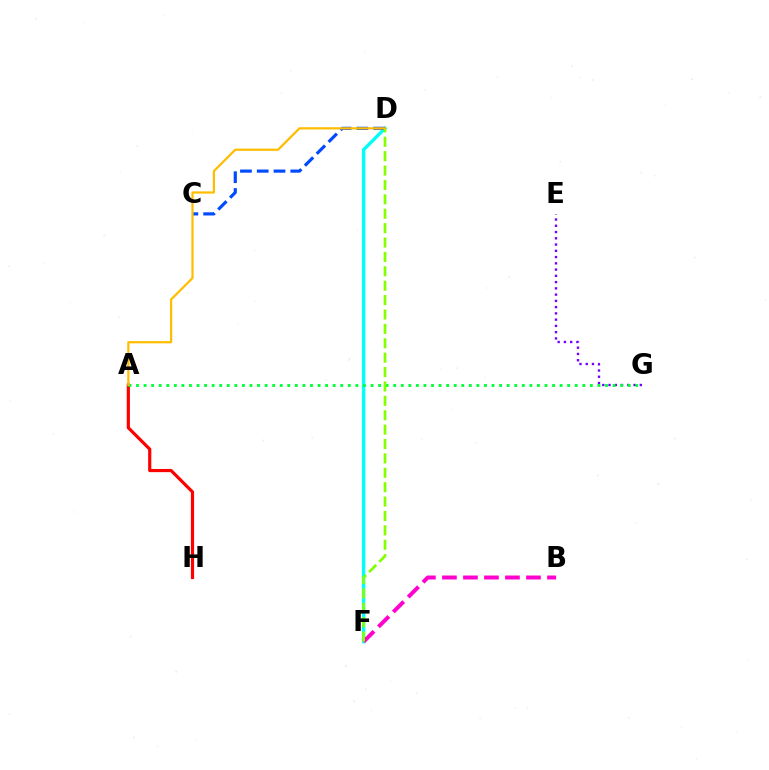{('E', 'G'): [{'color': '#7200ff', 'line_style': 'dotted', 'thickness': 1.7}], ('D', 'F'): [{'color': '#00fff6', 'line_style': 'solid', 'thickness': 2.43}, {'color': '#84ff00', 'line_style': 'dashed', 'thickness': 1.96}], ('B', 'F'): [{'color': '#ff00cf', 'line_style': 'dashed', 'thickness': 2.85}], ('C', 'D'): [{'color': '#004bff', 'line_style': 'dashed', 'thickness': 2.28}], ('A', 'H'): [{'color': '#ff0000', 'line_style': 'solid', 'thickness': 2.28}], ('A', 'G'): [{'color': '#00ff39', 'line_style': 'dotted', 'thickness': 2.06}], ('A', 'D'): [{'color': '#ffbd00', 'line_style': 'solid', 'thickness': 1.6}]}